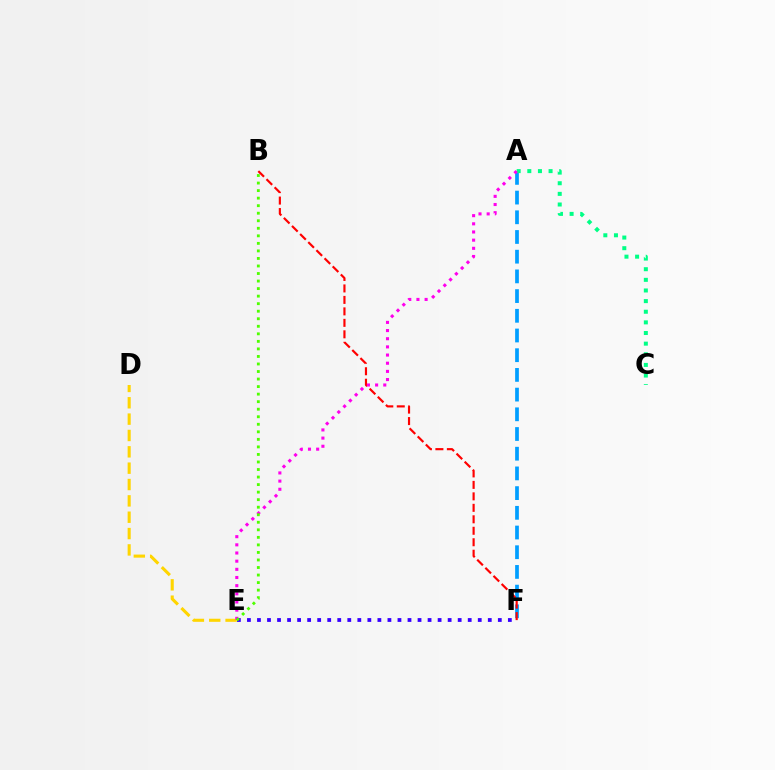{('E', 'F'): [{'color': '#3700ff', 'line_style': 'dotted', 'thickness': 2.73}], ('A', 'F'): [{'color': '#009eff', 'line_style': 'dashed', 'thickness': 2.68}], ('A', 'C'): [{'color': '#00ff86', 'line_style': 'dotted', 'thickness': 2.89}], ('B', 'F'): [{'color': '#ff0000', 'line_style': 'dashed', 'thickness': 1.56}], ('D', 'E'): [{'color': '#ffd500', 'line_style': 'dashed', 'thickness': 2.22}], ('A', 'E'): [{'color': '#ff00ed', 'line_style': 'dotted', 'thickness': 2.22}], ('B', 'E'): [{'color': '#4fff00', 'line_style': 'dotted', 'thickness': 2.05}]}